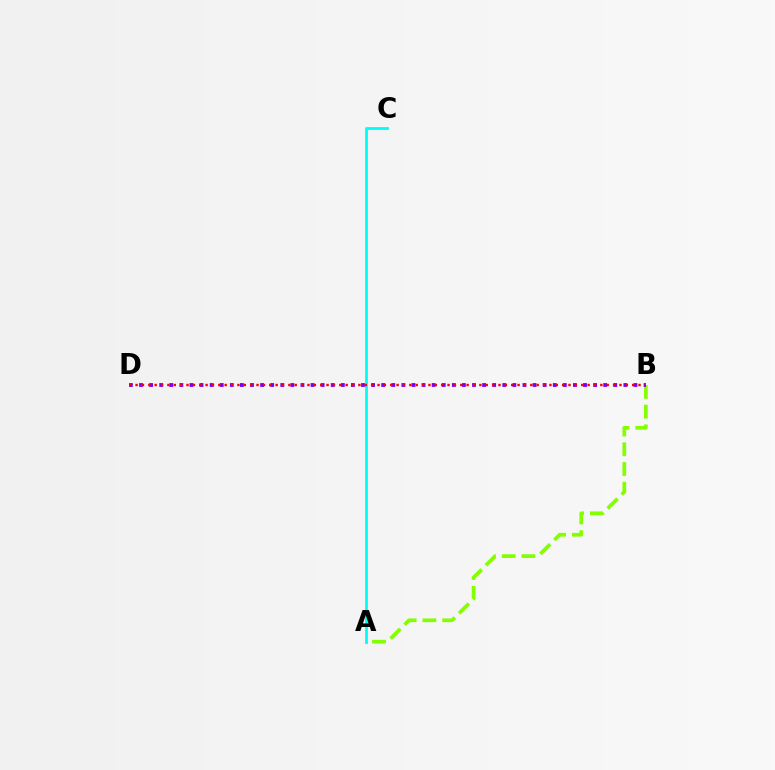{('A', 'B'): [{'color': '#84ff00', 'line_style': 'dashed', 'thickness': 2.68}], ('A', 'C'): [{'color': '#00fff6', 'line_style': 'solid', 'thickness': 2.04}], ('B', 'D'): [{'color': '#7200ff', 'line_style': 'dotted', 'thickness': 2.74}, {'color': '#ff0000', 'line_style': 'dotted', 'thickness': 1.73}]}